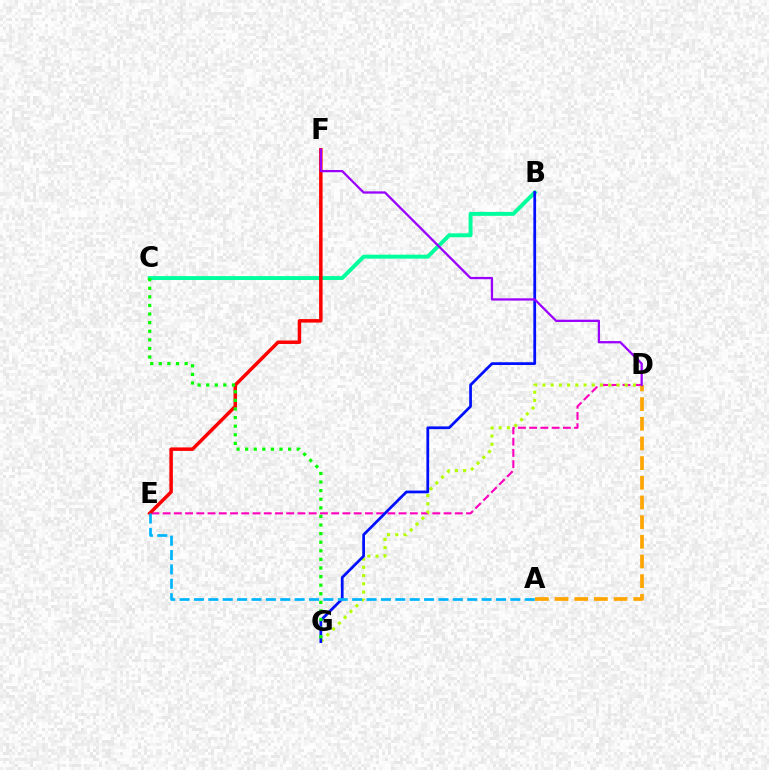{('D', 'E'): [{'color': '#ff00bd', 'line_style': 'dashed', 'thickness': 1.53}], ('B', 'C'): [{'color': '#00ff9d', 'line_style': 'solid', 'thickness': 2.82}], ('E', 'F'): [{'color': '#ff0000', 'line_style': 'solid', 'thickness': 2.51}], ('D', 'G'): [{'color': '#b3ff00', 'line_style': 'dotted', 'thickness': 2.23}], ('B', 'G'): [{'color': '#0010ff', 'line_style': 'solid', 'thickness': 1.98}], ('C', 'G'): [{'color': '#08ff00', 'line_style': 'dotted', 'thickness': 2.33}], ('A', 'E'): [{'color': '#00b5ff', 'line_style': 'dashed', 'thickness': 1.95}], ('A', 'D'): [{'color': '#ffa500', 'line_style': 'dashed', 'thickness': 2.67}], ('D', 'F'): [{'color': '#9b00ff', 'line_style': 'solid', 'thickness': 1.64}]}